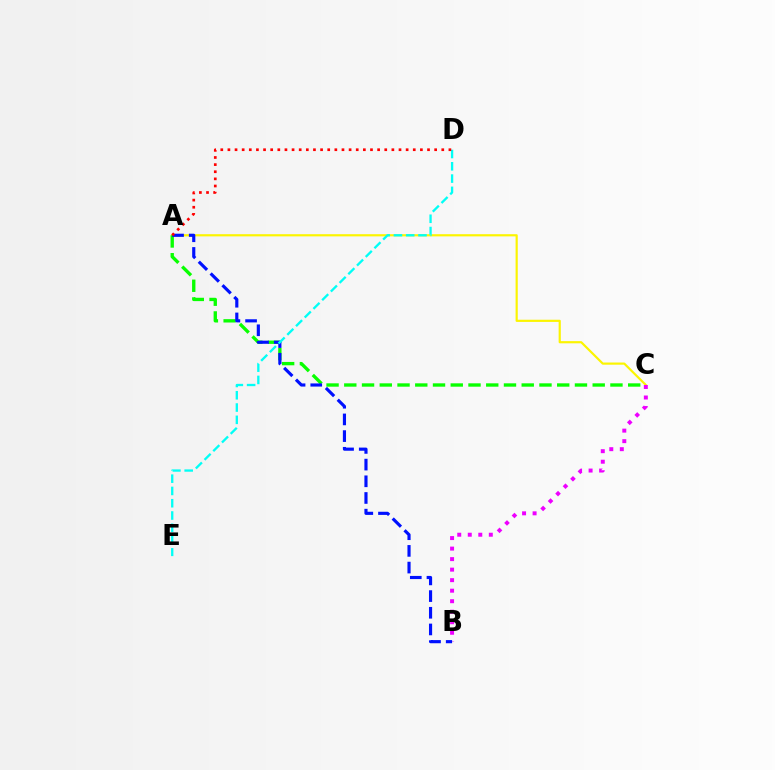{('A', 'C'): [{'color': '#fcf500', 'line_style': 'solid', 'thickness': 1.57}, {'color': '#08ff00', 'line_style': 'dashed', 'thickness': 2.41}], ('B', 'C'): [{'color': '#ee00ff', 'line_style': 'dotted', 'thickness': 2.86}], ('A', 'B'): [{'color': '#0010ff', 'line_style': 'dashed', 'thickness': 2.27}], ('D', 'E'): [{'color': '#00fff6', 'line_style': 'dashed', 'thickness': 1.67}], ('A', 'D'): [{'color': '#ff0000', 'line_style': 'dotted', 'thickness': 1.94}]}